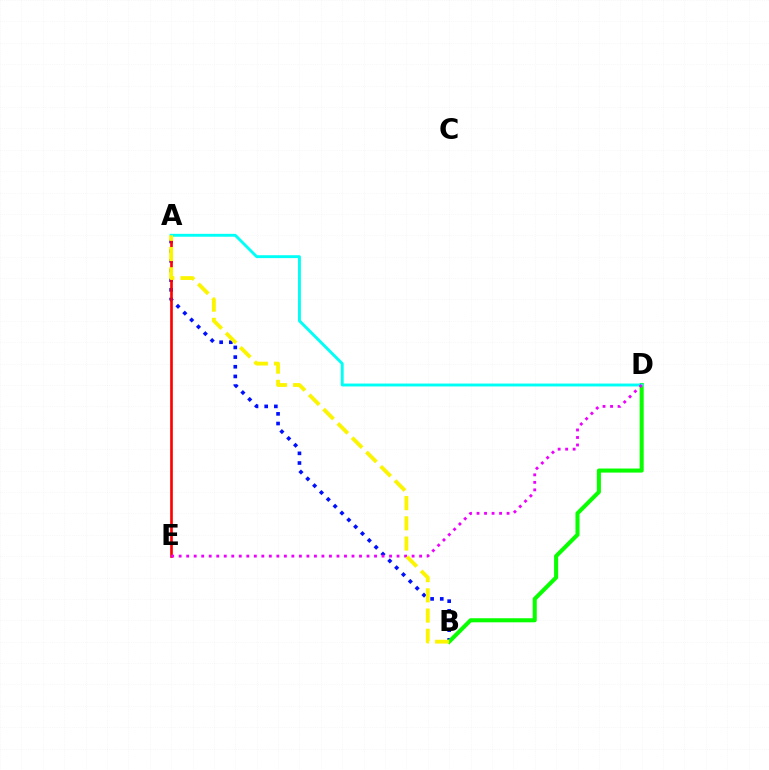{('A', 'B'): [{'color': '#0010ff', 'line_style': 'dotted', 'thickness': 2.63}, {'color': '#fcf500', 'line_style': 'dashed', 'thickness': 2.75}], ('B', 'D'): [{'color': '#08ff00', 'line_style': 'solid', 'thickness': 2.92}], ('A', 'E'): [{'color': '#ff0000', 'line_style': 'solid', 'thickness': 1.92}], ('A', 'D'): [{'color': '#00fff6', 'line_style': 'solid', 'thickness': 2.08}], ('D', 'E'): [{'color': '#ee00ff', 'line_style': 'dotted', 'thickness': 2.04}]}